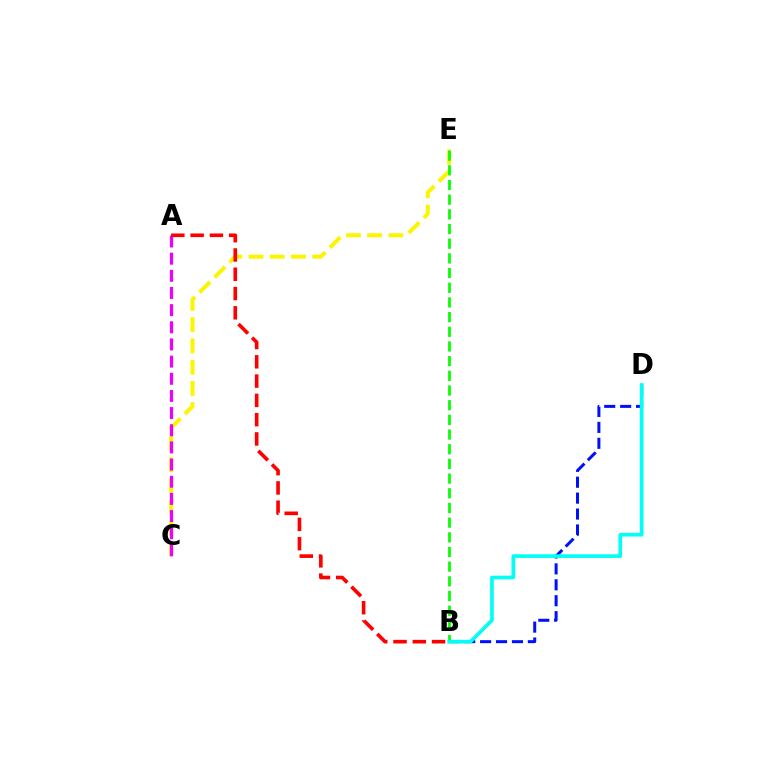{('B', 'D'): [{'color': '#0010ff', 'line_style': 'dashed', 'thickness': 2.16}, {'color': '#00fff6', 'line_style': 'solid', 'thickness': 2.64}], ('C', 'E'): [{'color': '#fcf500', 'line_style': 'dashed', 'thickness': 2.89}], ('A', 'C'): [{'color': '#ee00ff', 'line_style': 'dashed', 'thickness': 2.33}], ('B', 'E'): [{'color': '#08ff00', 'line_style': 'dashed', 'thickness': 1.99}], ('A', 'B'): [{'color': '#ff0000', 'line_style': 'dashed', 'thickness': 2.62}]}